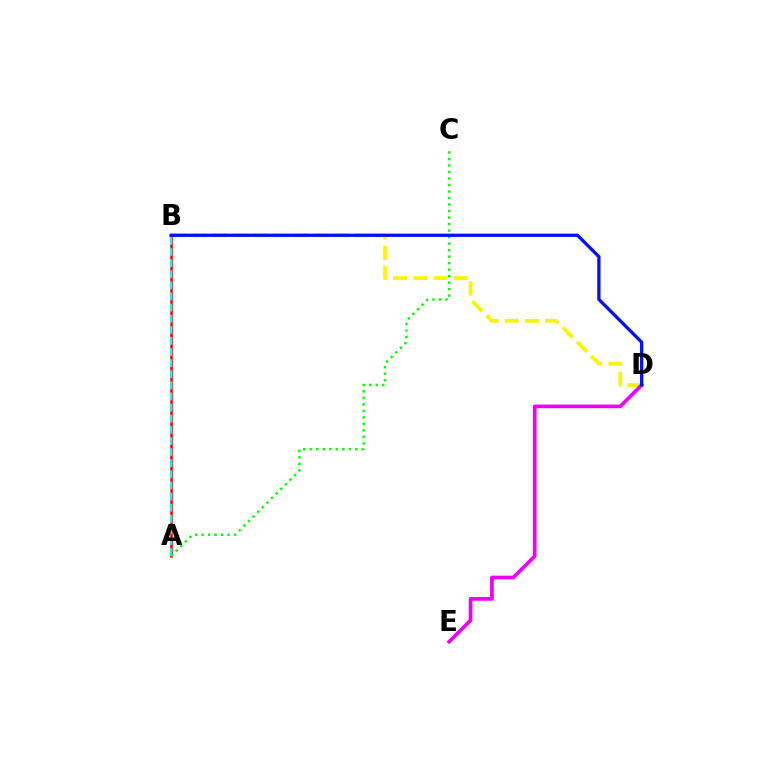{('B', 'D'): [{'color': '#fcf500', 'line_style': 'dashed', 'thickness': 2.75}, {'color': '#0010ff', 'line_style': 'solid', 'thickness': 2.36}], ('A', 'B'): [{'color': '#ff0000', 'line_style': 'solid', 'thickness': 1.85}, {'color': '#00fff6', 'line_style': 'dashed', 'thickness': 1.51}], ('D', 'E'): [{'color': '#ee00ff', 'line_style': 'solid', 'thickness': 2.66}], ('A', 'C'): [{'color': '#08ff00', 'line_style': 'dotted', 'thickness': 1.77}]}